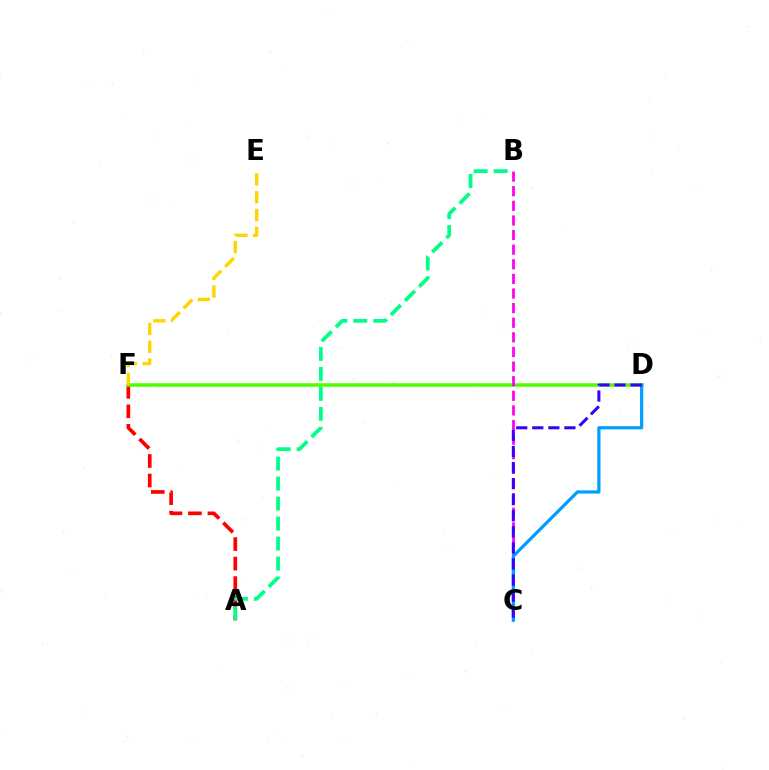{('A', 'F'): [{'color': '#ff0000', 'line_style': 'dashed', 'thickness': 2.65}], ('D', 'F'): [{'color': '#4fff00', 'line_style': 'solid', 'thickness': 2.55}], ('B', 'C'): [{'color': '#ff00ed', 'line_style': 'dashed', 'thickness': 1.99}], ('C', 'D'): [{'color': '#009eff', 'line_style': 'solid', 'thickness': 2.32}, {'color': '#3700ff', 'line_style': 'dashed', 'thickness': 2.18}], ('A', 'B'): [{'color': '#00ff86', 'line_style': 'dashed', 'thickness': 2.72}], ('E', 'F'): [{'color': '#ffd500', 'line_style': 'dashed', 'thickness': 2.42}]}